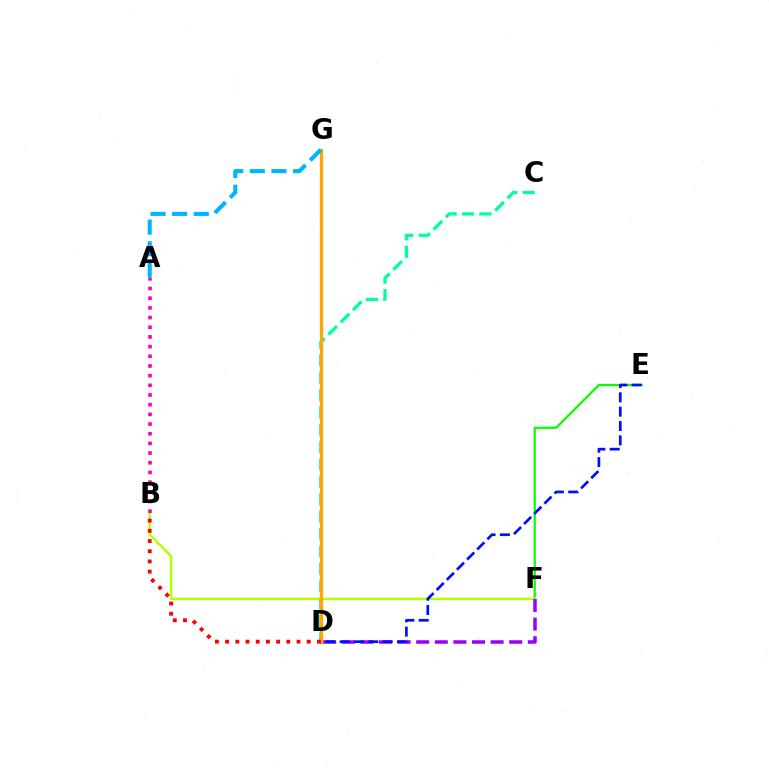{('E', 'F'): [{'color': '#08ff00', 'line_style': 'solid', 'thickness': 1.62}], ('C', 'D'): [{'color': '#00ff9d', 'line_style': 'dashed', 'thickness': 2.36}], ('B', 'F'): [{'color': '#b3ff00', 'line_style': 'solid', 'thickness': 1.74}], ('D', 'G'): [{'color': '#ffa500', 'line_style': 'solid', 'thickness': 2.35}], ('D', 'F'): [{'color': '#9b00ff', 'line_style': 'dashed', 'thickness': 2.53}], ('B', 'D'): [{'color': '#ff0000', 'line_style': 'dotted', 'thickness': 2.77}], ('D', 'E'): [{'color': '#0010ff', 'line_style': 'dashed', 'thickness': 1.95}], ('A', 'B'): [{'color': '#ff00bd', 'line_style': 'dotted', 'thickness': 2.63}], ('A', 'G'): [{'color': '#00b5ff', 'line_style': 'dashed', 'thickness': 2.93}]}